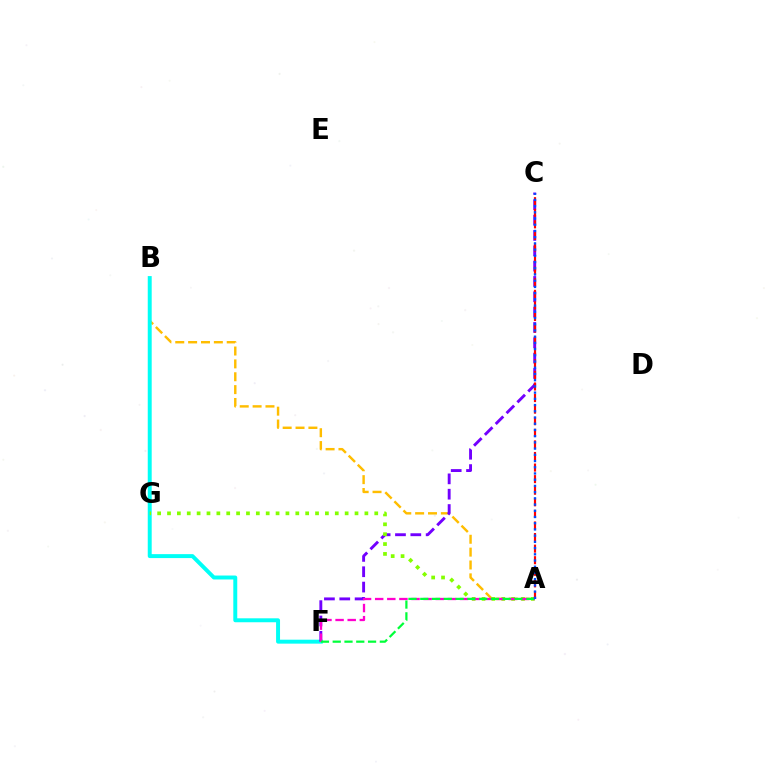{('A', 'B'): [{'color': '#ffbd00', 'line_style': 'dashed', 'thickness': 1.75}], ('B', 'F'): [{'color': '#00fff6', 'line_style': 'solid', 'thickness': 2.84}], ('C', 'F'): [{'color': '#7200ff', 'line_style': 'dashed', 'thickness': 2.08}], ('A', 'G'): [{'color': '#84ff00', 'line_style': 'dotted', 'thickness': 2.68}], ('A', 'F'): [{'color': '#ff00cf', 'line_style': 'dashed', 'thickness': 1.65}, {'color': '#00ff39', 'line_style': 'dashed', 'thickness': 1.6}], ('A', 'C'): [{'color': '#ff0000', 'line_style': 'dashed', 'thickness': 1.57}, {'color': '#004bff', 'line_style': 'dotted', 'thickness': 1.69}]}